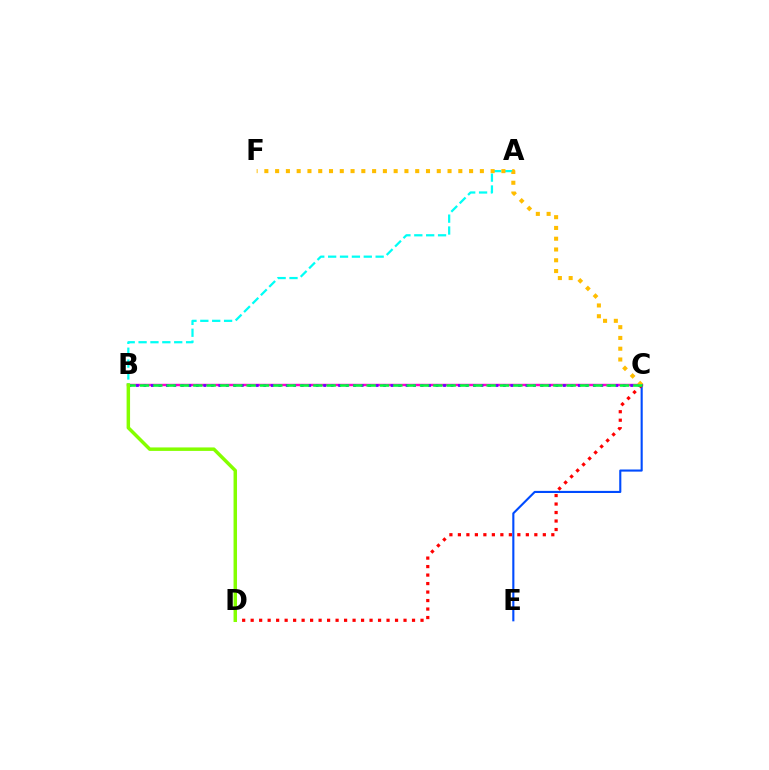{('B', 'C'): [{'color': '#ff00cf', 'line_style': 'solid', 'thickness': 1.76}, {'color': '#7200ff', 'line_style': 'dotted', 'thickness': 2.04}, {'color': '#00ff39', 'line_style': 'dashed', 'thickness': 1.81}], ('C', 'E'): [{'color': '#004bff', 'line_style': 'solid', 'thickness': 1.52}], ('C', 'D'): [{'color': '#ff0000', 'line_style': 'dotted', 'thickness': 2.31}], ('A', 'B'): [{'color': '#00fff6', 'line_style': 'dashed', 'thickness': 1.61}], ('C', 'F'): [{'color': '#ffbd00', 'line_style': 'dotted', 'thickness': 2.93}], ('B', 'D'): [{'color': '#84ff00', 'line_style': 'solid', 'thickness': 2.5}]}